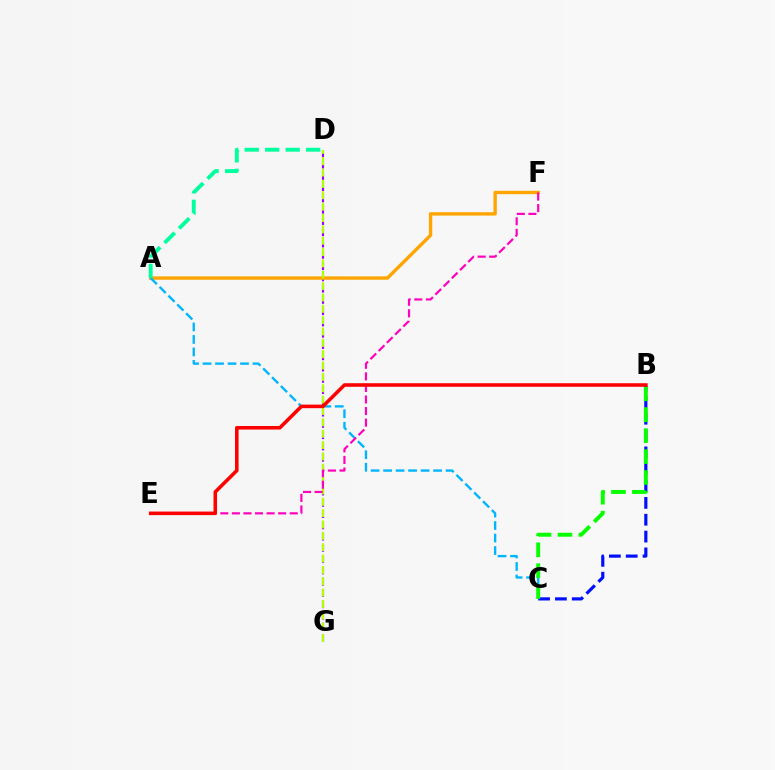{('D', 'G'): [{'color': '#9b00ff', 'line_style': 'dashed', 'thickness': 1.53}, {'color': '#b3ff00', 'line_style': 'dashed', 'thickness': 1.54}], ('A', 'F'): [{'color': '#ffa500', 'line_style': 'solid', 'thickness': 2.44}], ('A', 'C'): [{'color': '#00b5ff', 'line_style': 'dashed', 'thickness': 1.7}], ('B', 'C'): [{'color': '#0010ff', 'line_style': 'dashed', 'thickness': 2.29}, {'color': '#08ff00', 'line_style': 'dashed', 'thickness': 2.84}], ('E', 'F'): [{'color': '#ff00bd', 'line_style': 'dashed', 'thickness': 1.57}], ('A', 'D'): [{'color': '#00ff9d', 'line_style': 'dashed', 'thickness': 2.78}], ('B', 'E'): [{'color': '#ff0000', 'line_style': 'solid', 'thickness': 2.57}]}